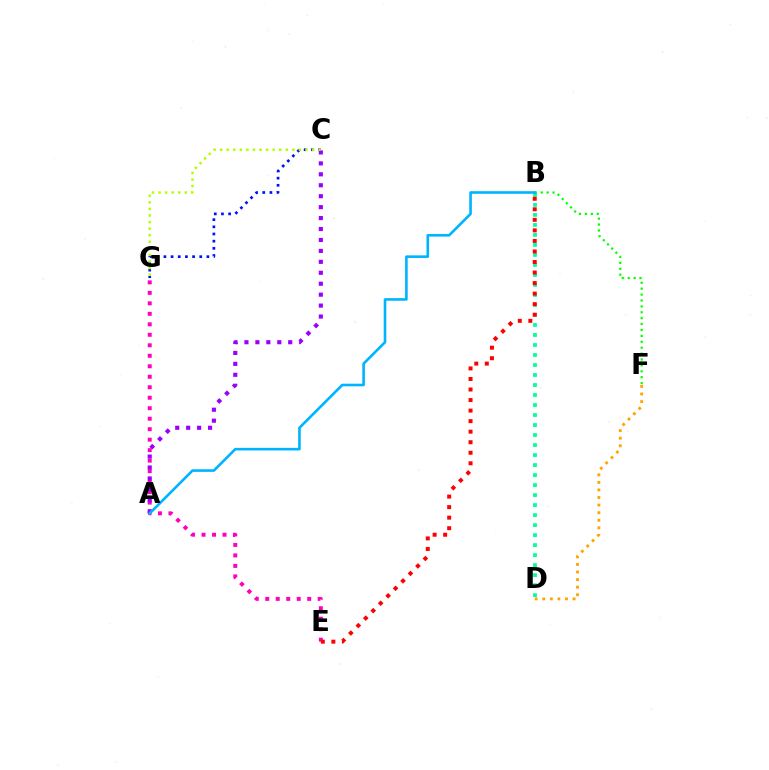{('B', 'D'): [{'color': '#00ff9d', 'line_style': 'dotted', 'thickness': 2.72}], ('B', 'F'): [{'color': '#08ff00', 'line_style': 'dotted', 'thickness': 1.6}], ('E', 'G'): [{'color': '#ff00bd', 'line_style': 'dotted', 'thickness': 2.85}], ('A', 'C'): [{'color': '#9b00ff', 'line_style': 'dotted', 'thickness': 2.97}], ('B', 'E'): [{'color': '#ff0000', 'line_style': 'dotted', 'thickness': 2.86}], ('A', 'B'): [{'color': '#00b5ff', 'line_style': 'solid', 'thickness': 1.89}], ('C', 'G'): [{'color': '#0010ff', 'line_style': 'dotted', 'thickness': 1.95}, {'color': '#b3ff00', 'line_style': 'dotted', 'thickness': 1.78}], ('D', 'F'): [{'color': '#ffa500', 'line_style': 'dotted', 'thickness': 2.06}]}